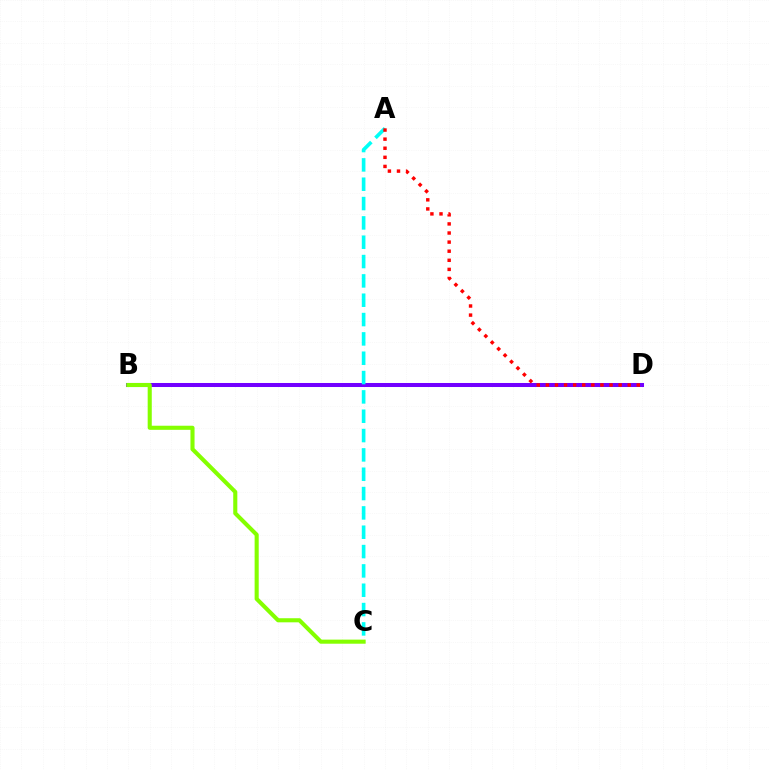{('B', 'D'): [{'color': '#7200ff', 'line_style': 'solid', 'thickness': 2.9}], ('A', 'C'): [{'color': '#00fff6', 'line_style': 'dashed', 'thickness': 2.63}], ('B', 'C'): [{'color': '#84ff00', 'line_style': 'solid', 'thickness': 2.95}], ('A', 'D'): [{'color': '#ff0000', 'line_style': 'dotted', 'thickness': 2.47}]}